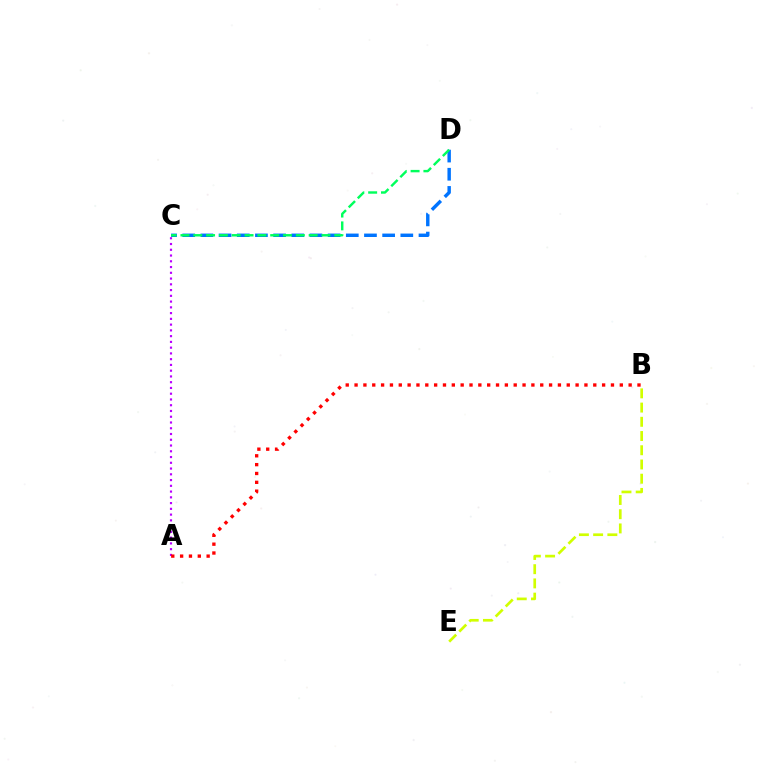{('C', 'D'): [{'color': '#0074ff', 'line_style': 'dashed', 'thickness': 2.47}, {'color': '#00ff5c', 'line_style': 'dashed', 'thickness': 1.74}], ('A', 'C'): [{'color': '#b900ff', 'line_style': 'dotted', 'thickness': 1.56}], ('B', 'E'): [{'color': '#d1ff00', 'line_style': 'dashed', 'thickness': 1.93}], ('A', 'B'): [{'color': '#ff0000', 'line_style': 'dotted', 'thickness': 2.4}]}